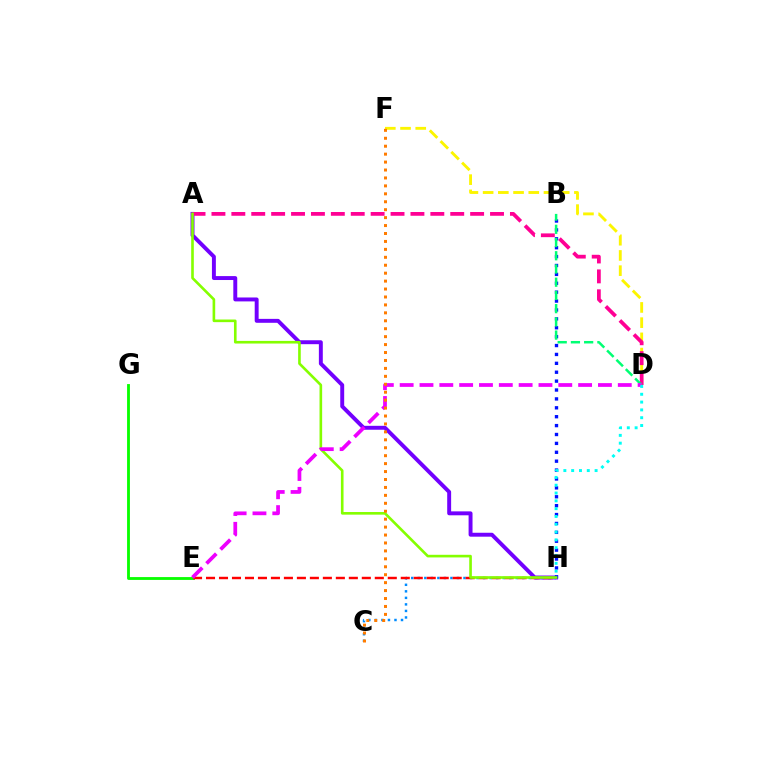{('E', 'G'): [{'color': '#08ff00', 'line_style': 'solid', 'thickness': 2.04}], ('C', 'H'): [{'color': '#008cff', 'line_style': 'dotted', 'thickness': 1.77}], ('A', 'H'): [{'color': '#7200ff', 'line_style': 'solid', 'thickness': 2.83}, {'color': '#84ff00', 'line_style': 'solid', 'thickness': 1.89}], ('E', 'H'): [{'color': '#ff0000', 'line_style': 'dashed', 'thickness': 1.76}], ('D', 'F'): [{'color': '#fcf500', 'line_style': 'dashed', 'thickness': 2.07}], ('A', 'D'): [{'color': '#ff0094', 'line_style': 'dashed', 'thickness': 2.7}], ('B', 'H'): [{'color': '#0010ff', 'line_style': 'dotted', 'thickness': 2.42}], ('B', 'D'): [{'color': '#00ff74', 'line_style': 'dashed', 'thickness': 1.8}], ('D', 'E'): [{'color': '#ee00ff', 'line_style': 'dashed', 'thickness': 2.69}], ('C', 'F'): [{'color': '#ff7c00', 'line_style': 'dotted', 'thickness': 2.16}], ('D', 'H'): [{'color': '#00fff6', 'line_style': 'dotted', 'thickness': 2.12}]}